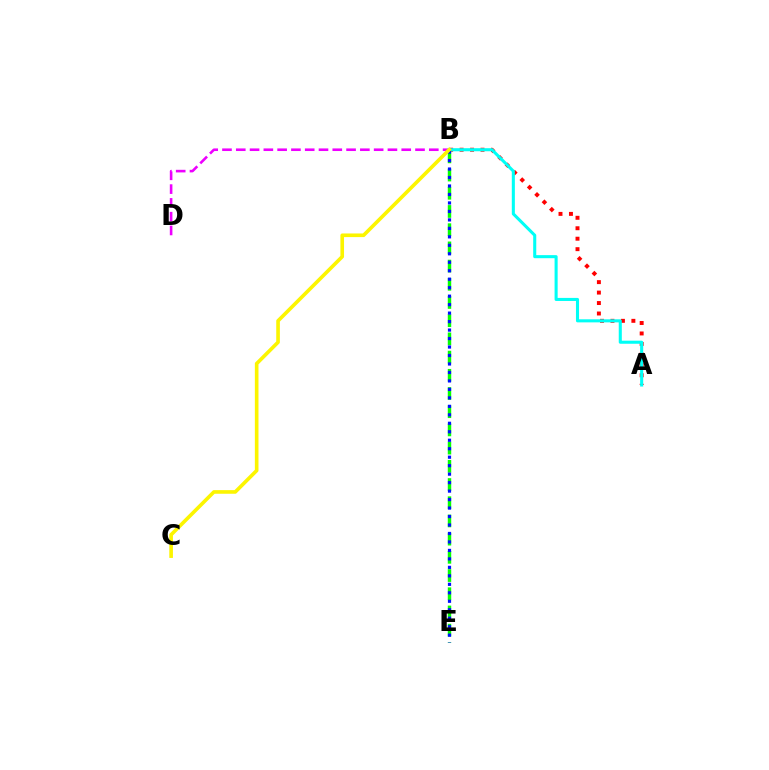{('A', 'B'): [{'color': '#ff0000', 'line_style': 'dotted', 'thickness': 2.84}, {'color': '#00fff6', 'line_style': 'solid', 'thickness': 2.21}], ('B', 'E'): [{'color': '#08ff00', 'line_style': 'dashed', 'thickness': 2.47}, {'color': '#0010ff', 'line_style': 'dotted', 'thickness': 2.3}], ('B', 'D'): [{'color': '#ee00ff', 'line_style': 'dashed', 'thickness': 1.87}], ('B', 'C'): [{'color': '#fcf500', 'line_style': 'solid', 'thickness': 2.61}]}